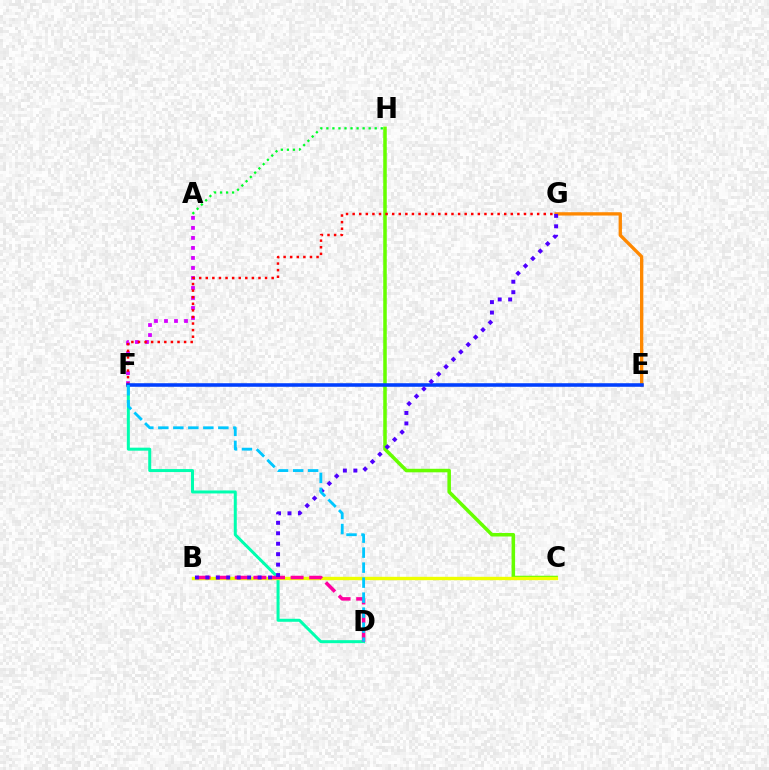{('E', 'G'): [{'color': '#ff8800', 'line_style': 'solid', 'thickness': 2.39}], ('C', 'H'): [{'color': '#66ff00', 'line_style': 'solid', 'thickness': 2.54}], ('D', 'F'): [{'color': '#00ffaf', 'line_style': 'solid', 'thickness': 2.16}, {'color': '#00c7ff', 'line_style': 'dashed', 'thickness': 2.04}], ('A', 'F'): [{'color': '#d600ff', 'line_style': 'dotted', 'thickness': 2.72}], ('B', 'C'): [{'color': '#eeff00', 'line_style': 'solid', 'thickness': 2.42}], ('F', 'G'): [{'color': '#ff0000', 'line_style': 'dotted', 'thickness': 1.79}], ('B', 'D'): [{'color': '#ff00a0', 'line_style': 'dashed', 'thickness': 2.53}], ('E', 'F'): [{'color': '#003fff', 'line_style': 'solid', 'thickness': 2.56}], ('B', 'G'): [{'color': '#4f00ff', 'line_style': 'dotted', 'thickness': 2.84}], ('A', 'H'): [{'color': '#00ff27', 'line_style': 'dotted', 'thickness': 1.64}]}